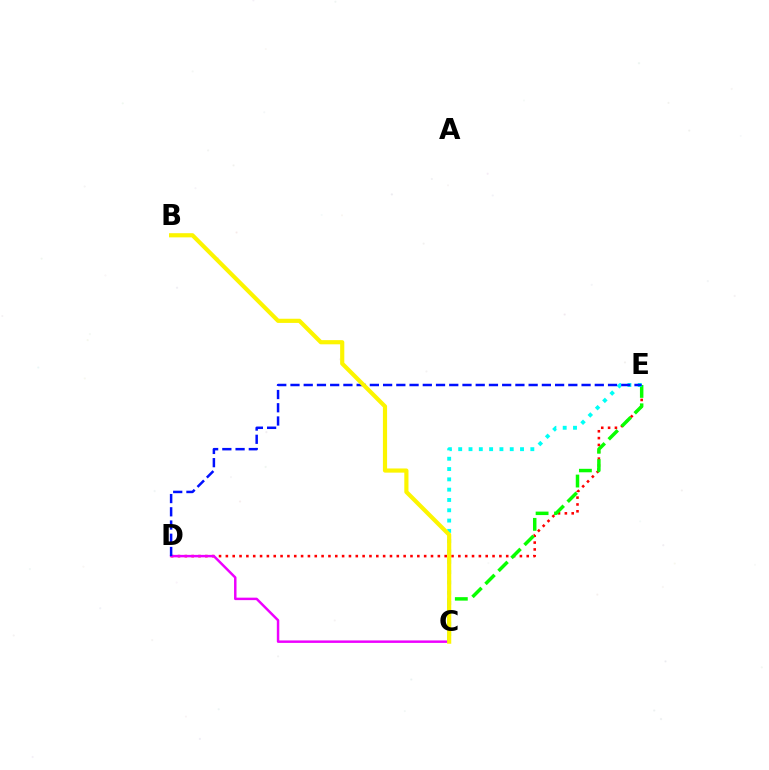{('D', 'E'): [{'color': '#ff0000', 'line_style': 'dotted', 'thickness': 1.86}, {'color': '#0010ff', 'line_style': 'dashed', 'thickness': 1.8}], ('C', 'D'): [{'color': '#ee00ff', 'line_style': 'solid', 'thickness': 1.78}], ('C', 'E'): [{'color': '#08ff00', 'line_style': 'dashed', 'thickness': 2.5}, {'color': '#00fff6', 'line_style': 'dotted', 'thickness': 2.8}], ('B', 'C'): [{'color': '#fcf500', 'line_style': 'solid', 'thickness': 3.0}]}